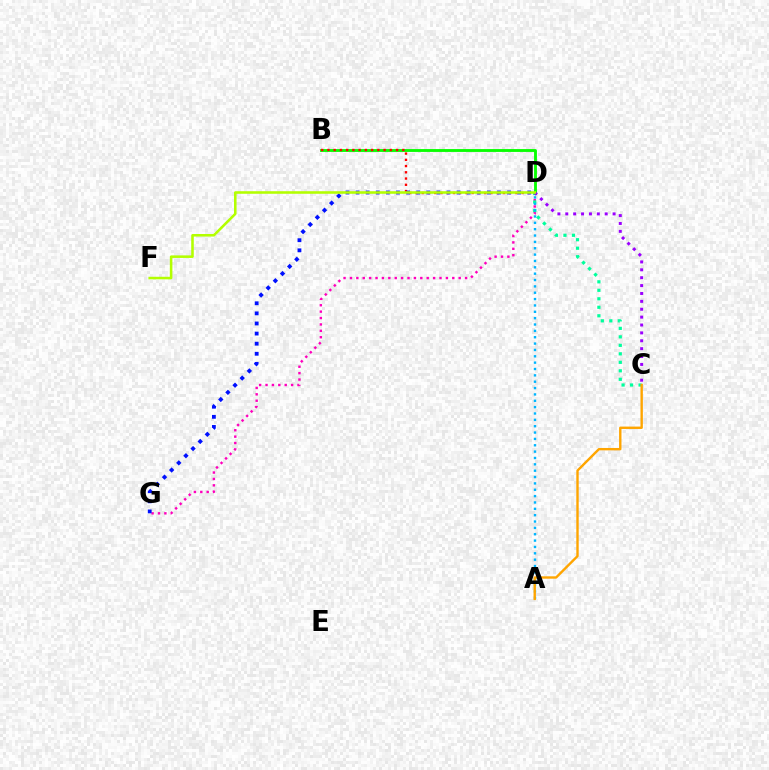{('B', 'D'): [{'color': '#08ff00', 'line_style': 'solid', 'thickness': 2.06}, {'color': '#ff0000', 'line_style': 'dotted', 'thickness': 1.7}], ('D', 'G'): [{'color': '#ff00bd', 'line_style': 'dotted', 'thickness': 1.74}, {'color': '#0010ff', 'line_style': 'dotted', 'thickness': 2.74}], ('C', 'D'): [{'color': '#00ff9d', 'line_style': 'dotted', 'thickness': 2.31}, {'color': '#9b00ff', 'line_style': 'dotted', 'thickness': 2.14}], ('A', 'D'): [{'color': '#00b5ff', 'line_style': 'dotted', 'thickness': 1.73}], ('A', 'C'): [{'color': '#ffa500', 'line_style': 'solid', 'thickness': 1.72}], ('D', 'F'): [{'color': '#b3ff00', 'line_style': 'solid', 'thickness': 1.84}]}